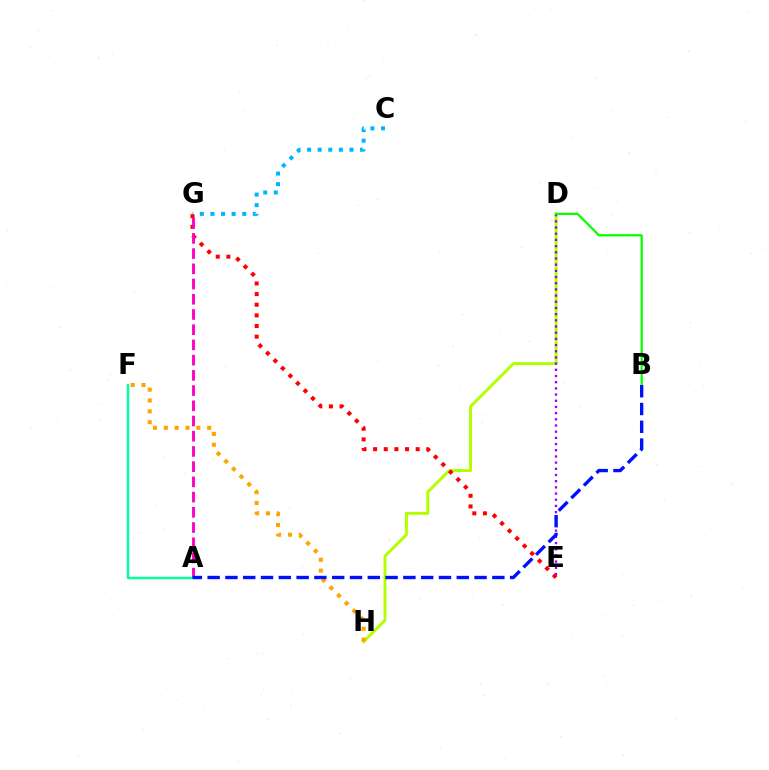{('D', 'H'): [{'color': '#b3ff00', 'line_style': 'solid', 'thickness': 2.14}], ('D', 'E'): [{'color': '#9b00ff', 'line_style': 'dotted', 'thickness': 1.68}], ('C', 'G'): [{'color': '#00b5ff', 'line_style': 'dotted', 'thickness': 2.88}], ('E', 'G'): [{'color': '#ff0000', 'line_style': 'dotted', 'thickness': 2.89}], ('B', 'D'): [{'color': '#08ff00', 'line_style': 'solid', 'thickness': 1.62}], ('A', 'G'): [{'color': '#ff00bd', 'line_style': 'dashed', 'thickness': 2.07}], ('F', 'H'): [{'color': '#ffa500', 'line_style': 'dotted', 'thickness': 2.95}], ('A', 'F'): [{'color': '#00ff9d', 'line_style': 'solid', 'thickness': 1.76}], ('A', 'B'): [{'color': '#0010ff', 'line_style': 'dashed', 'thickness': 2.42}]}